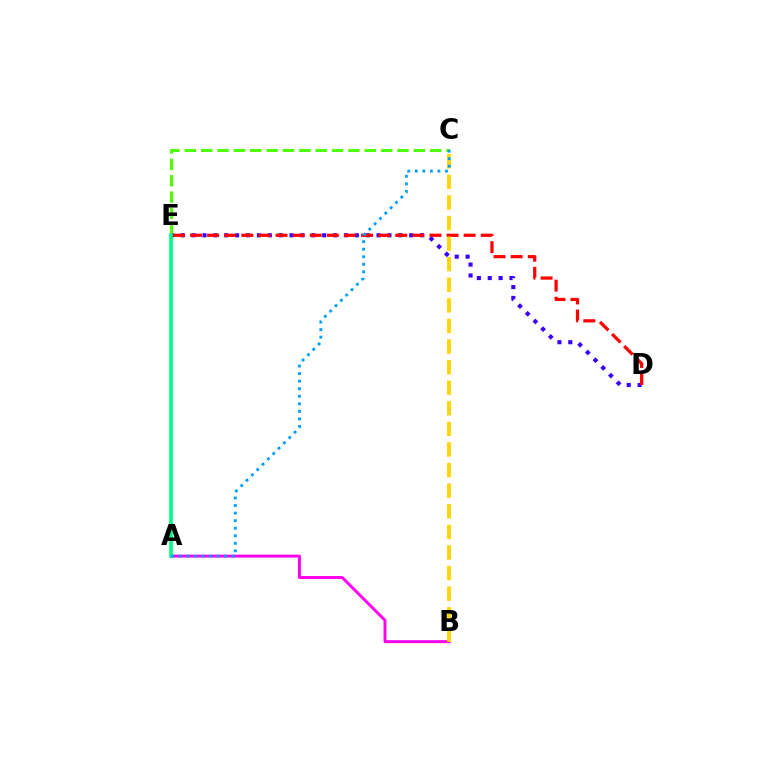{('C', 'E'): [{'color': '#4fff00', 'line_style': 'dashed', 'thickness': 2.22}], ('A', 'B'): [{'color': '#ff00ed', 'line_style': 'solid', 'thickness': 2.11}], ('D', 'E'): [{'color': '#3700ff', 'line_style': 'dotted', 'thickness': 2.96}, {'color': '#ff0000', 'line_style': 'dashed', 'thickness': 2.32}], ('B', 'C'): [{'color': '#ffd500', 'line_style': 'dashed', 'thickness': 2.8}], ('A', 'E'): [{'color': '#00ff86', 'line_style': 'solid', 'thickness': 2.64}], ('A', 'C'): [{'color': '#009eff', 'line_style': 'dotted', 'thickness': 2.05}]}